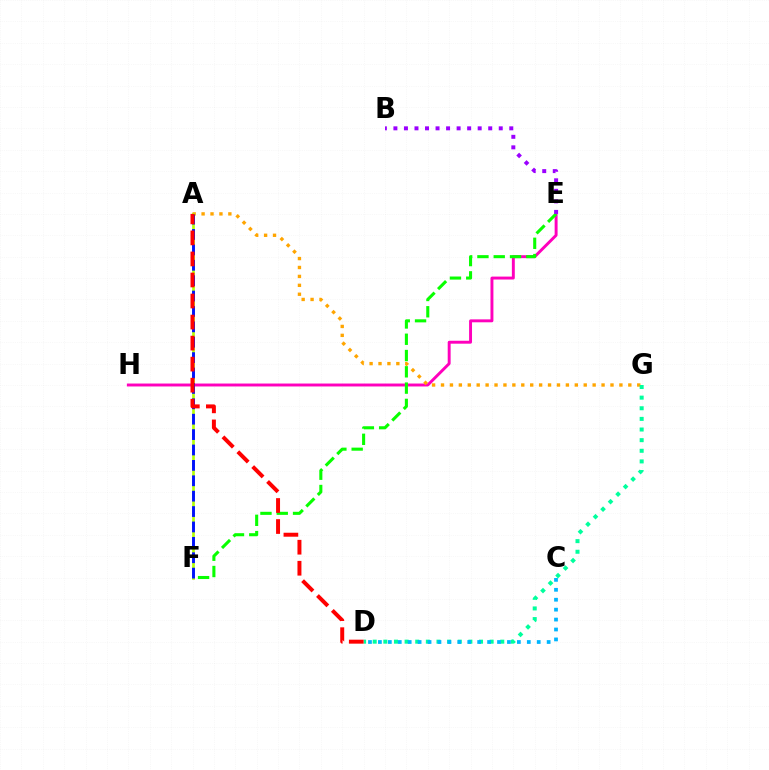{('E', 'H'): [{'color': '#ff00bd', 'line_style': 'solid', 'thickness': 2.11}], ('A', 'G'): [{'color': '#ffa500', 'line_style': 'dotted', 'thickness': 2.42}], ('E', 'F'): [{'color': '#08ff00', 'line_style': 'dashed', 'thickness': 2.21}], ('D', 'G'): [{'color': '#00ff9d', 'line_style': 'dotted', 'thickness': 2.89}], ('A', 'F'): [{'color': '#b3ff00', 'line_style': 'solid', 'thickness': 1.92}, {'color': '#0010ff', 'line_style': 'dashed', 'thickness': 2.09}], ('B', 'E'): [{'color': '#9b00ff', 'line_style': 'dotted', 'thickness': 2.86}], ('C', 'D'): [{'color': '#00b5ff', 'line_style': 'dotted', 'thickness': 2.7}], ('A', 'D'): [{'color': '#ff0000', 'line_style': 'dashed', 'thickness': 2.86}]}